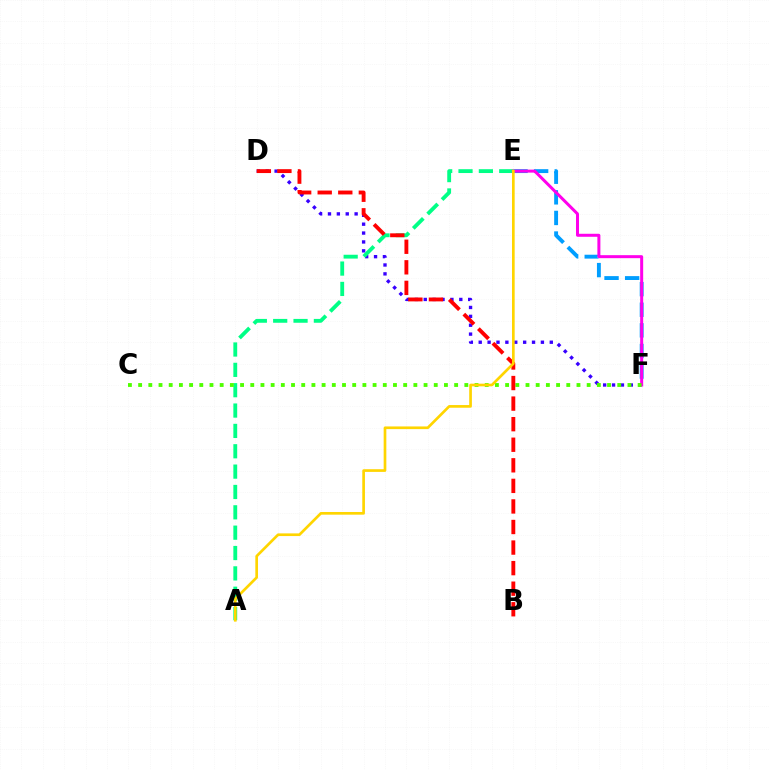{('E', 'F'): [{'color': '#009eff', 'line_style': 'dashed', 'thickness': 2.8}, {'color': '#ff00ed', 'line_style': 'solid', 'thickness': 2.16}], ('D', 'F'): [{'color': '#3700ff', 'line_style': 'dotted', 'thickness': 2.41}], ('A', 'E'): [{'color': '#00ff86', 'line_style': 'dashed', 'thickness': 2.76}, {'color': '#ffd500', 'line_style': 'solid', 'thickness': 1.93}], ('C', 'F'): [{'color': '#4fff00', 'line_style': 'dotted', 'thickness': 2.77}], ('B', 'D'): [{'color': '#ff0000', 'line_style': 'dashed', 'thickness': 2.79}]}